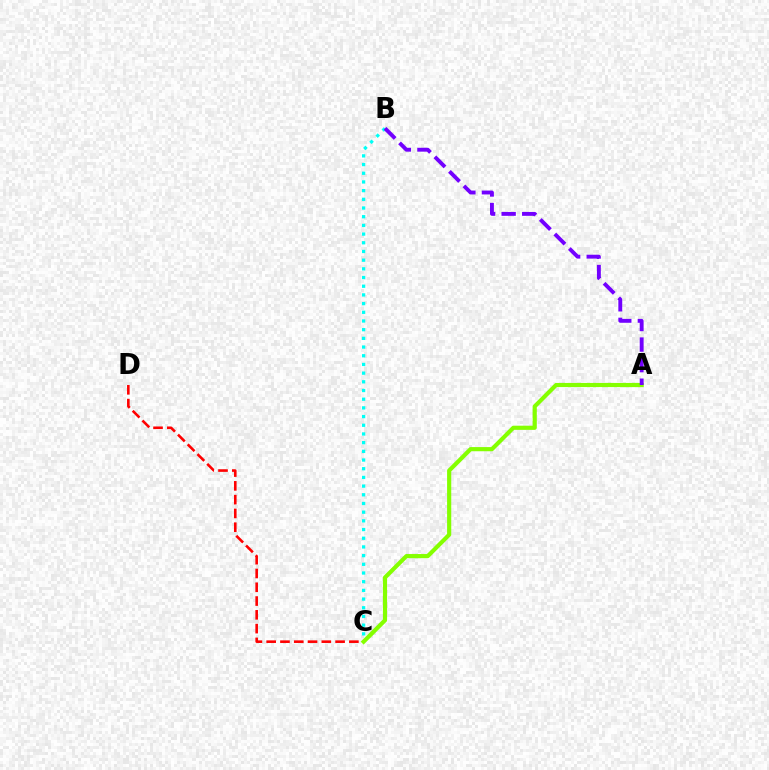{('B', 'C'): [{'color': '#00fff6', 'line_style': 'dotted', 'thickness': 2.36}], ('C', 'D'): [{'color': '#ff0000', 'line_style': 'dashed', 'thickness': 1.87}], ('A', 'C'): [{'color': '#84ff00', 'line_style': 'solid', 'thickness': 2.99}], ('A', 'B'): [{'color': '#7200ff', 'line_style': 'dashed', 'thickness': 2.79}]}